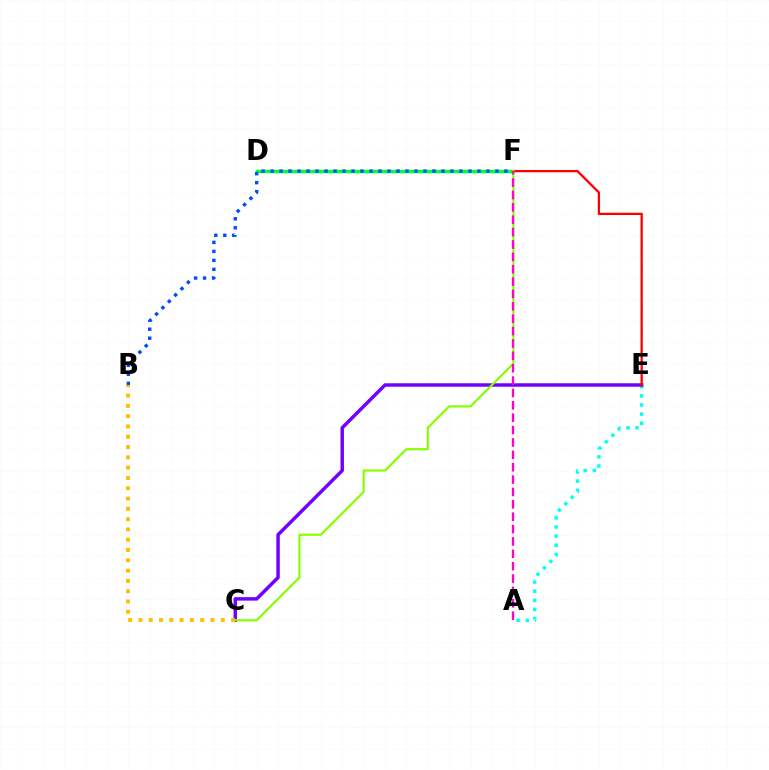{('A', 'E'): [{'color': '#00fff6', 'line_style': 'dotted', 'thickness': 2.48}], ('C', 'E'): [{'color': '#7200ff', 'line_style': 'solid', 'thickness': 2.5}], ('D', 'F'): [{'color': '#00ff39', 'line_style': 'solid', 'thickness': 2.51}], ('E', 'F'): [{'color': '#ff0000', 'line_style': 'solid', 'thickness': 1.64}], ('B', 'F'): [{'color': '#004bff', 'line_style': 'dotted', 'thickness': 2.44}], ('C', 'F'): [{'color': '#84ff00', 'line_style': 'solid', 'thickness': 1.56}], ('A', 'F'): [{'color': '#ff00cf', 'line_style': 'dashed', 'thickness': 1.68}], ('B', 'C'): [{'color': '#ffbd00', 'line_style': 'dotted', 'thickness': 2.8}]}